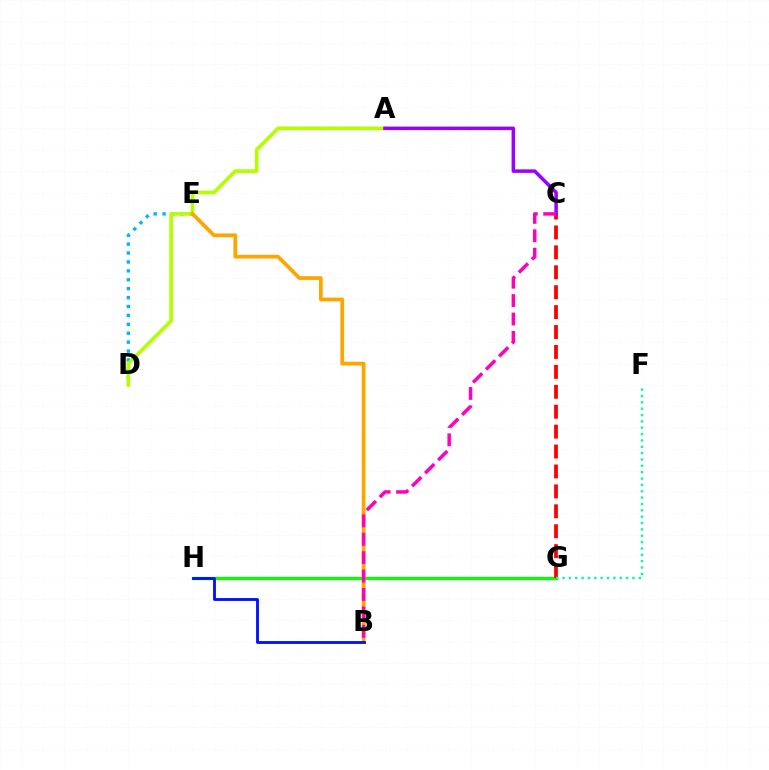{('G', 'H'): [{'color': '#08ff00', 'line_style': 'solid', 'thickness': 2.33}], ('D', 'E'): [{'color': '#00b5ff', 'line_style': 'dotted', 'thickness': 2.42}], ('A', 'D'): [{'color': '#b3ff00', 'line_style': 'solid', 'thickness': 2.63}], ('B', 'E'): [{'color': '#ffa500', 'line_style': 'solid', 'thickness': 2.69}], ('C', 'G'): [{'color': '#ff0000', 'line_style': 'dashed', 'thickness': 2.71}], ('A', 'C'): [{'color': '#9b00ff', 'line_style': 'solid', 'thickness': 2.52}], ('B', 'H'): [{'color': '#0010ff', 'line_style': 'solid', 'thickness': 2.04}], ('B', 'C'): [{'color': '#ff00bd', 'line_style': 'dashed', 'thickness': 2.5}], ('F', 'G'): [{'color': '#00ff9d', 'line_style': 'dotted', 'thickness': 1.73}]}